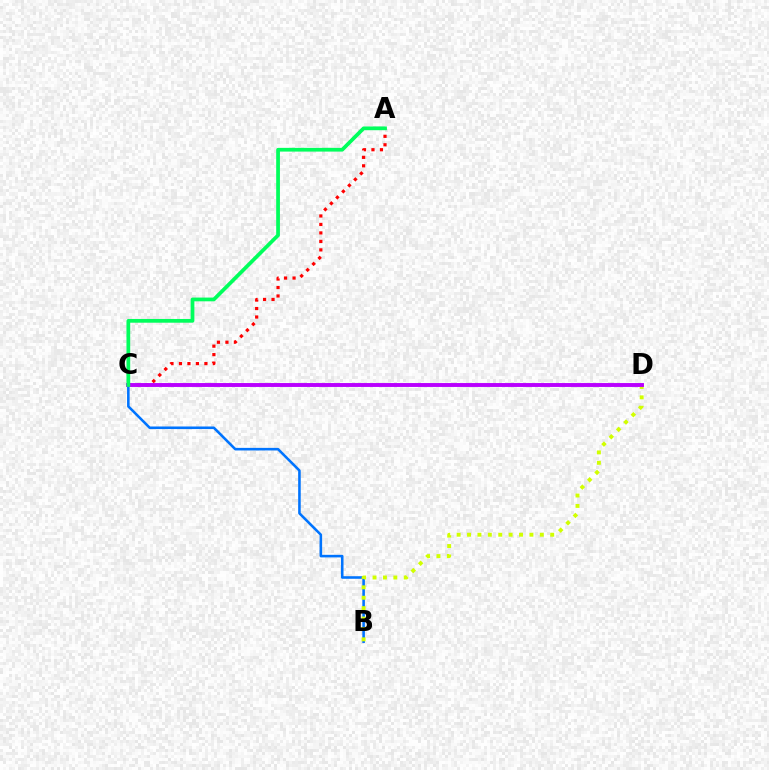{('B', 'C'): [{'color': '#0074ff', 'line_style': 'solid', 'thickness': 1.85}], ('B', 'D'): [{'color': '#d1ff00', 'line_style': 'dotted', 'thickness': 2.82}], ('A', 'C'): [{'color': '#ff0000', 'line_style': 'dotted', 'thickness': 2.3}, {'color': '#00ff5c', 'line_style': 'solid', 'thickness': 2.69}], ('C', 'D'): [{'color': '#b900ff', 'line_style': 'solid', 'thickness': 2.81}]}